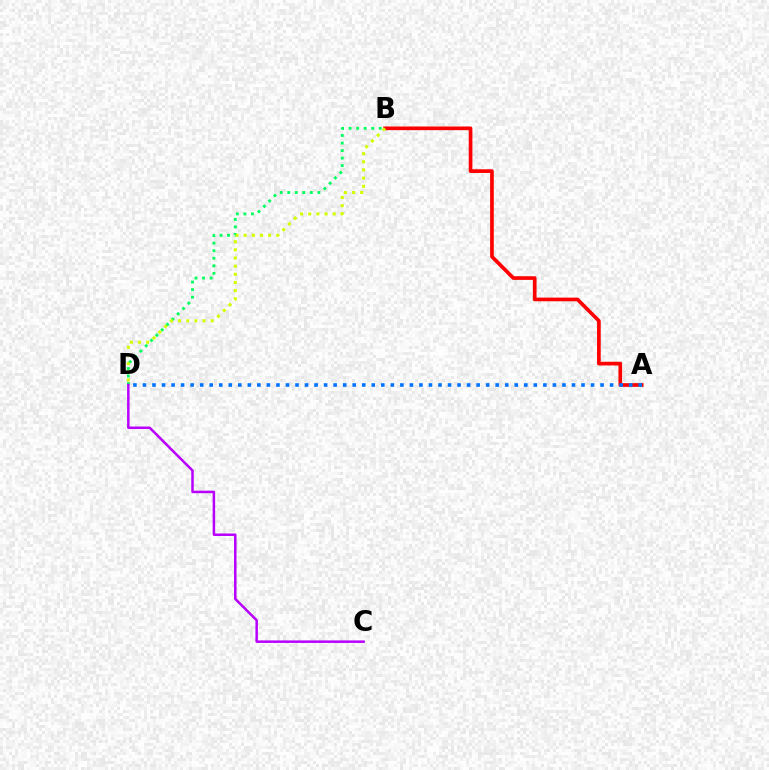{('A', 'B'): [{'color': '#ff0000', 'line_style': 'solid', 'thickness': 2.65}], ('B', 'D'): [{'color': '#00ff5c', 'line_style': 'dotted', 'thickness': 2.05}, {'color': '#d1ff00', 'line_style': 'dotted', 'thickness': 2.22}], ('C', 'D'): [{'color': '#b900ff', 'line_style': 'solid', 'thickness': 1.8}], ('A', 'D'): [{'color': '#0074ff', 'line_style': 'dotted', 'thickness': 2.59}]}